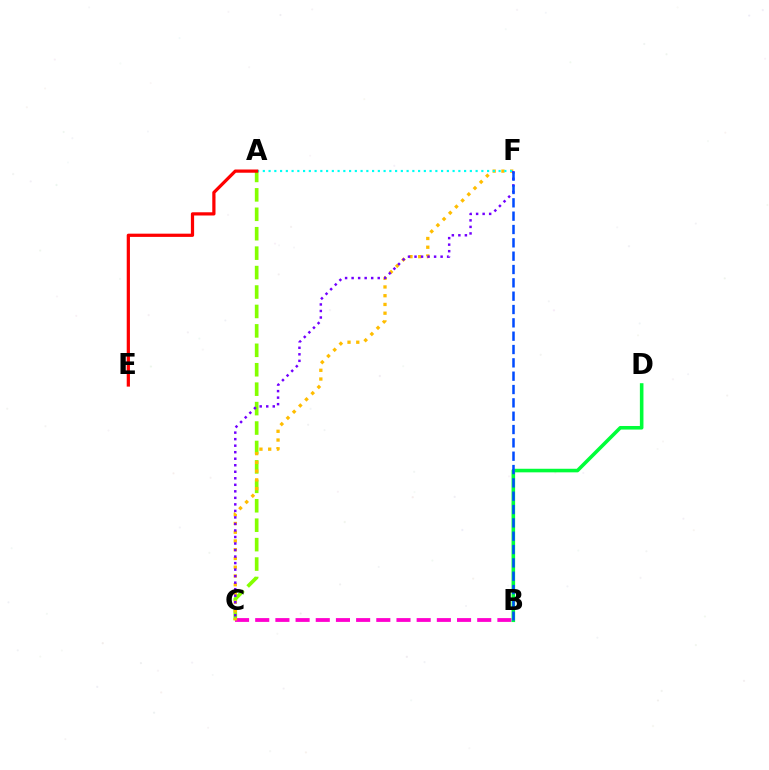{('B', 'C'): [{'color': '#ff00cf', 'line_style': 'dashed', 'thickness': 2.74}], ('A', 'C'): [{'color': '#84ff00', 'line_style': 'dashed', 'thickness': 2.64}], ('C', 'F'): [{'color': '#ffbd00', 'line_style': 'dotted', 'thickness': 2.38}, {'color': '#7200ff', 'line_style': 'dotted', 'thickness': 1.77}], ('B', 'D'): [{'color': '#00ff39', 'line_style': 'solid', 'thickness': 2.58}], ('A', 'F'): [{'color': '#00fff6', 'line_style': 'dotted', 'thickness': 1.56}], ('B', 'F'): [{'color': '#004bff', 'line_style': 'dashed', 'thickness': 1.81}], ('A', 'E'): [{'color': '#ff0000', 'line_style': 'solid', 'thickness': 2.32}]}